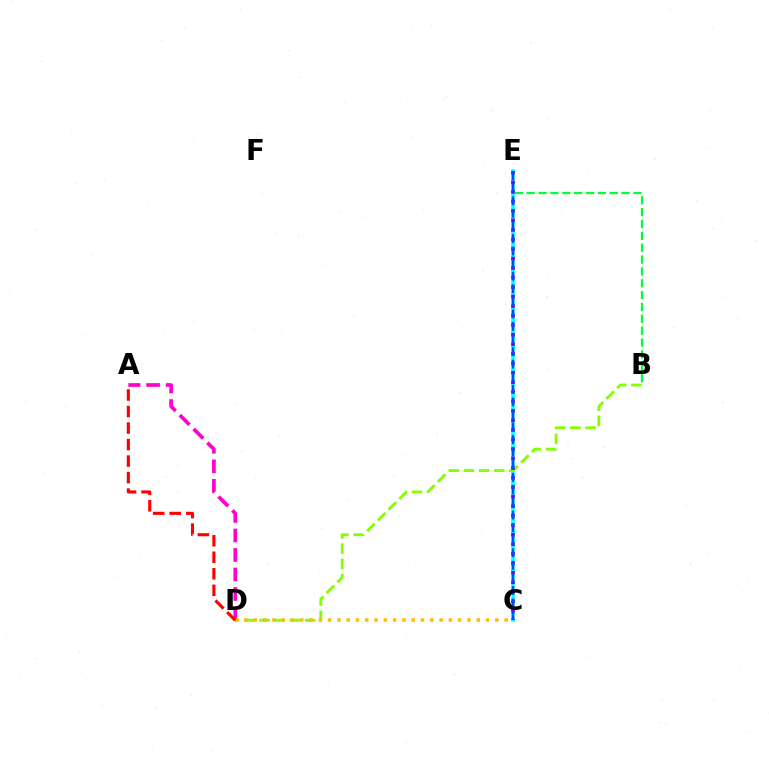{('C', 'E'): [{'color': '#00fff6', 'line_style': 'solid', 'thickness': 2.58}, {'color': '#7200ff', 'line_style': 'dotted', 'thickness': 2.59}, {'color': '#004bff', 'line_style': 'dashed', 'thickness': 1.71}], ('B', 'E'): [{'color': '#00ff39', 'line_style': 'dashed', 'thickness': 1.61}], ('A', 'D'): [{'color': '#ff00cf', 'line_style': 'dashed', 'thickness': 2.65}, {'color': '#ff0000', 'line_style': 'dashed', 'thickness': 2.24}], ('B', 'D'): [{'color': '#84ff00', 'line_style': 'dashed', 'thickness': 2.06}], ('C', 'D'): [{'color': '#ffbd00', 'line_style': 'dotted', 'thickness': 2.52}]}